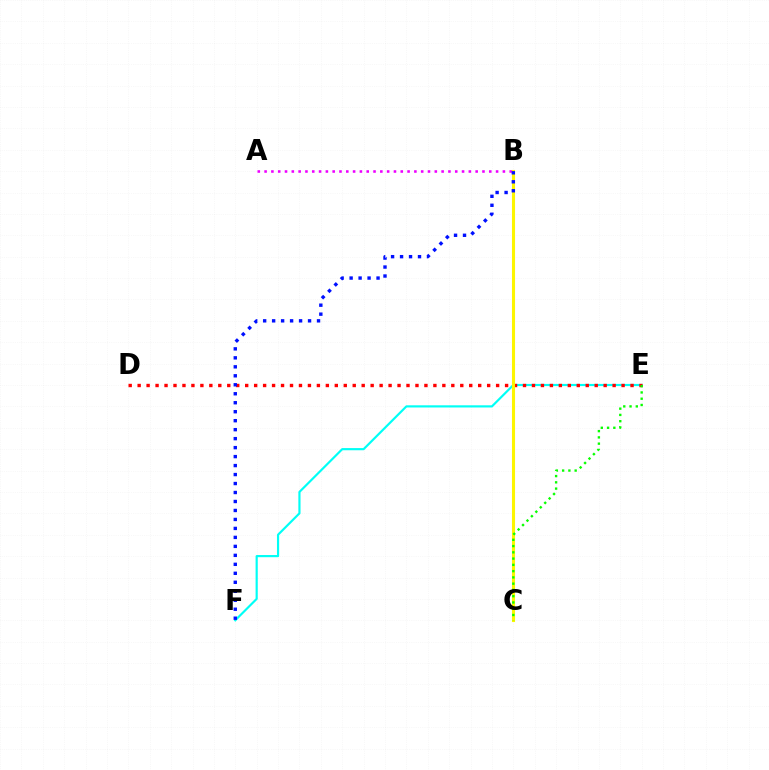{('A', 'B'): [{'color': '#ee00ff', 'line_style': 'dotted', 'thickness': 1.85}], ('E', 'F'): [{'color': '#00fff6', 'line_style': 'solid', 'thickness': 1.56}], ('D', 'E'): [{'color': '#ff0000', 'line_style': 'dotted', 'thickness': 2.43}], ('B', 'C'): [{'color': '#fcf500', 'line_style': 'solid', 'thickness': 2.22}], ('B', 'F'): [{'color': '#0010ff', 'line_style': 'dotted', 'thickness': 2.44}], ('C', 'E'): [{'color': '#08ff00', 'line_style': 'dotted', 'thickness': 1.7}]}